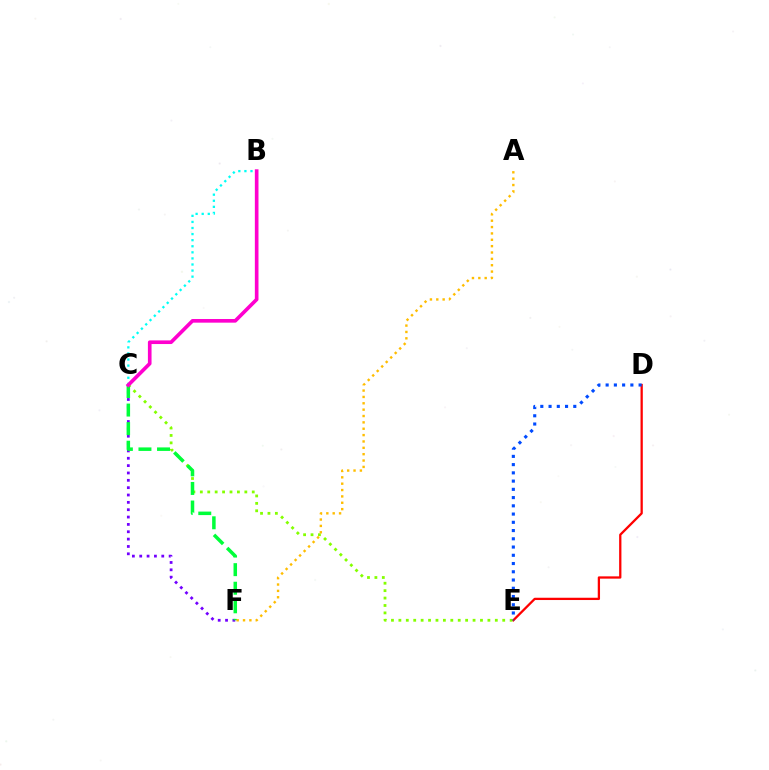{('D', 'E'): [{'color': '#ff0000', 'line_style': 'solid', 'thickness': 1.64}, {'color': '#004bff', 'line_style': 'dotted', 'thickness': 2.24}], ('B', 'C'): [{'color': '#00fff6', 'line_style': 'dotted', 'thickness': 1.65}, {'color': '#ff00cf', 'line_style': 'solid', 'thickness': 2.62}], ('C', 'E'): [{'color': '#84ff00', 'line_style': 'dotted', 'thickness': 2.02}], ('C', 'F'): [{'color': '#7200ff', 'line_style': 'dotted', 'thickness': 2.0}, {'color': '#00ff39', 'line_style': 'dashed', 'thickness': 2.52}], ('A', 'F'): [{'color': '#ffbd00', 'line_style': 'dotted', 'thickness': 1.73}]}